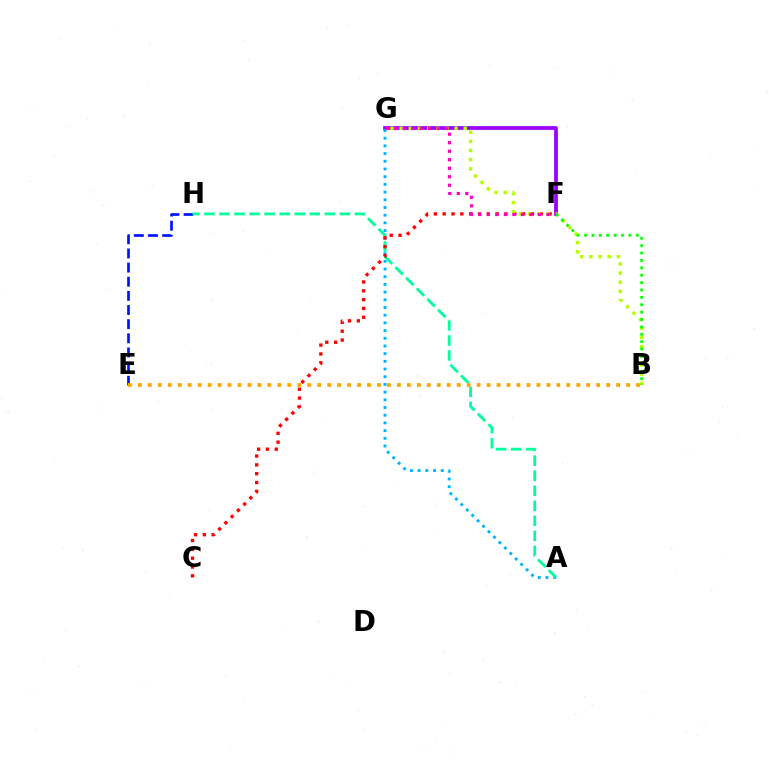{('F', 'G'): [{'color': '#9b00ff', 'line_style': 'solid', 'thickness': 2.7}, {'color': '#ff00bd', 'line_style': 'dotted', 'thickness': 2.31}], ('A', 'G'): [{'color': '#00b5ff', 'line_style': 'dotted', 'thickness': 2.09}], ('E', 'H'): [{'color': '#0010ff', 'line_style': 'dashed', 'thickness': 1.92}], ('A', 'H'): [{'color': '#00ff9d', 'line_style': 'dashed', 'thickness': 2.05}], ('C', 'F'): [{'color': '#ff0000', 'line_style': 'dotted', 'thickness': 2.4}], ('B', 'G'): [{'color': '#b3ff00', 'line_style': 'dotted', 'thickness': 2.49}], ('B', 'F'): [{'color': '#08ff00', 'line_style': 'dotted', 'thickness': 2.01}], ('B', 'E'): [{'color': '#ffa500', 'line_style': 'dotted', 'thickness': 2.71}]}